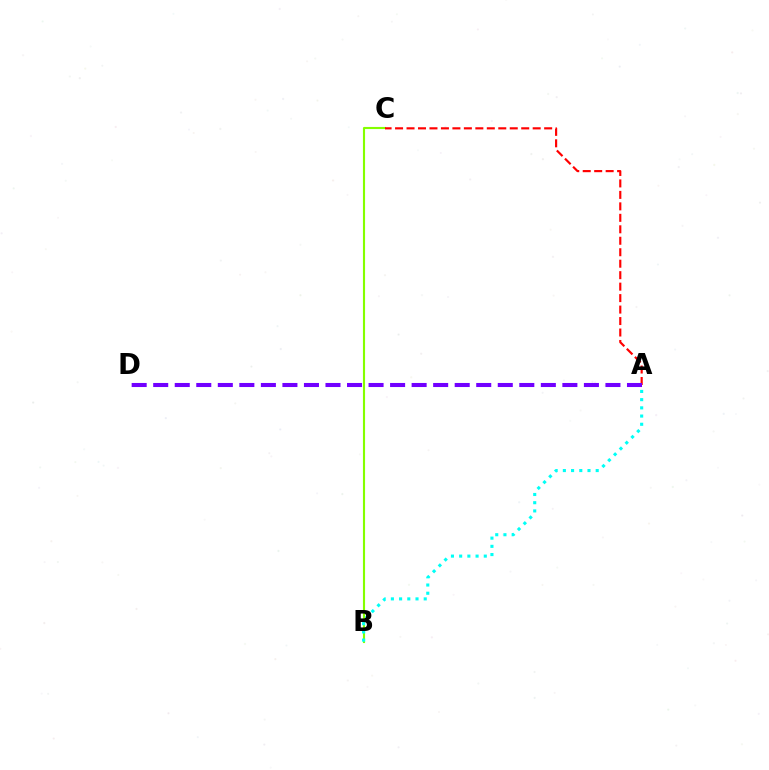{('B', 'C'): [{'color': '#84ff00', 'line_style': 'solid', 'thickness': 1.52}], ('A', 'C'): [{'color': '#ff0000', 'line_style': 'dashed', 'thickness': 1.56}], ('A', 'D'): [{'color': '#7200ff', 'line_style': 'dashed', 'thickness': 2.93}], ('A', 'B'): [{'color': '#00fff6', 'line_style': 'dotted', 'thickness': 2.23}]}